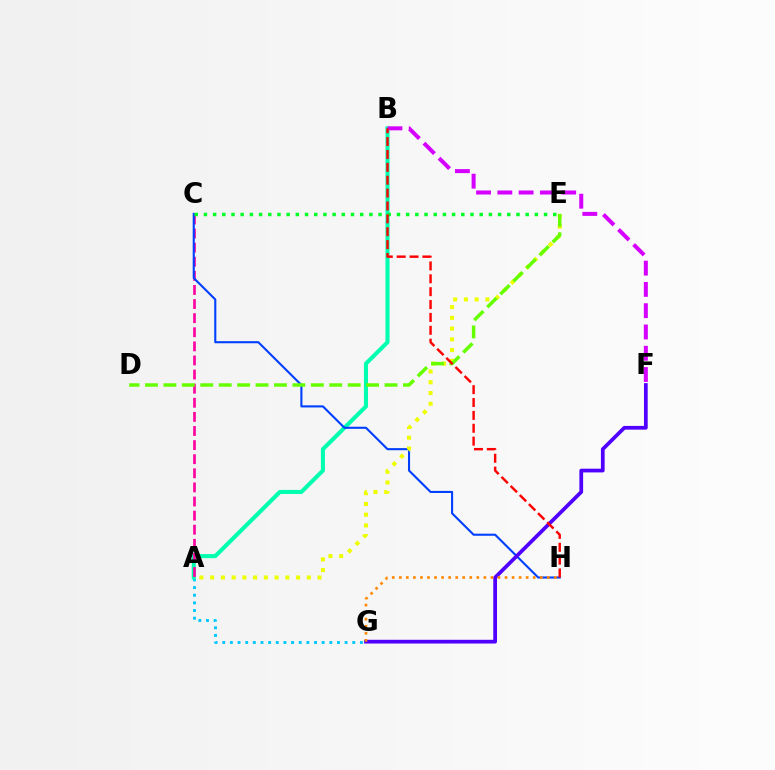{('A', 'G'): [{'color': '#00c7ff', 'line_style': 'dotted', 'thickness': 2.08}], ('A', 'B'): [{'color': '#00ffaf', 'line_style': 'solid', 'thickness': 2.92}], ('A', 'C'): [{'color': '#ff00a0', 'line_style': 'dashed', 'thickness': 1.92}], ('C', 'H'): [{'color': '#003fff', 'line_style': 'solid', 'thickness': 1.51}], ('F', 'G'): [{'color': '#4f00ff', 'line_style': 'solid', 'thickness': 2.69}], ('A', 'E'): [{'color': '#eeff00', 'line_style': 'dotted', 'thickness': 2.92}], ('D', 'E'): [{'color': '#66ff00', 'line_style': 'dashed', 'thickness': 2.5}], ('B', 'F'): [{'color': '#d600ff', 'line_style': 'dashed', 'thickness': 2.89}], ('C', 'E'): [{'color': '#00ff27', 'line_style': 'dotted', 'thickness': 2.5}], ('G', 'H'): [{'color': '#ff8800', 'line_style': 'dotted', 'thickness': 1.92}], ('B', 'H'): [{'color': '#ff0000', 'line_style': 'dashed', 'thickness': 1.75}]}